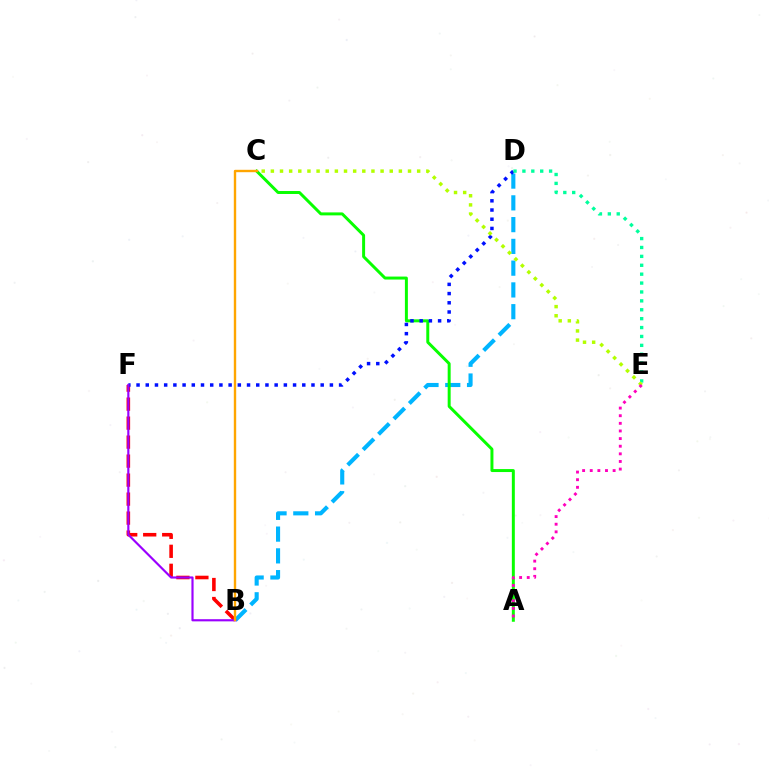{('B', 'F'): [{'color': '#ff0000', 'line_style': 'dashed', 'thickness': 2.58}, {'color': '#9b00ff', 'line_style': 'solid', 'thickness': 1.56}], ('B', 'D'): [{'color': '#00b5ff', 'line_style': 'dashed', 'thickness': 2.96}], ('A', 'C'): [{'color': '#08ff00', 'line_style': 'solid', 'thickness': 2.14}], ('D', 'F'): [{'color': '#0010ff', 'line_style': 'dotted', 'thickness': 2.5}], ('D', 'E'): [{'color': '#00ff9d', 'line_style': 'dotted', 'thickness': 2.42}], ('C', 'E'): [{'color': '#b3ff00', 'line_style': 'dotted', 'thickness': 2.48}], ('A', 'E'): [{'color': '#ff00bd', 'line_style': 'dotted', 'thickness': 2.07}], ('B', 'C'): [{'color': '#ffa500', 'line_style': 'solid', 'thickness': 1.72}]}